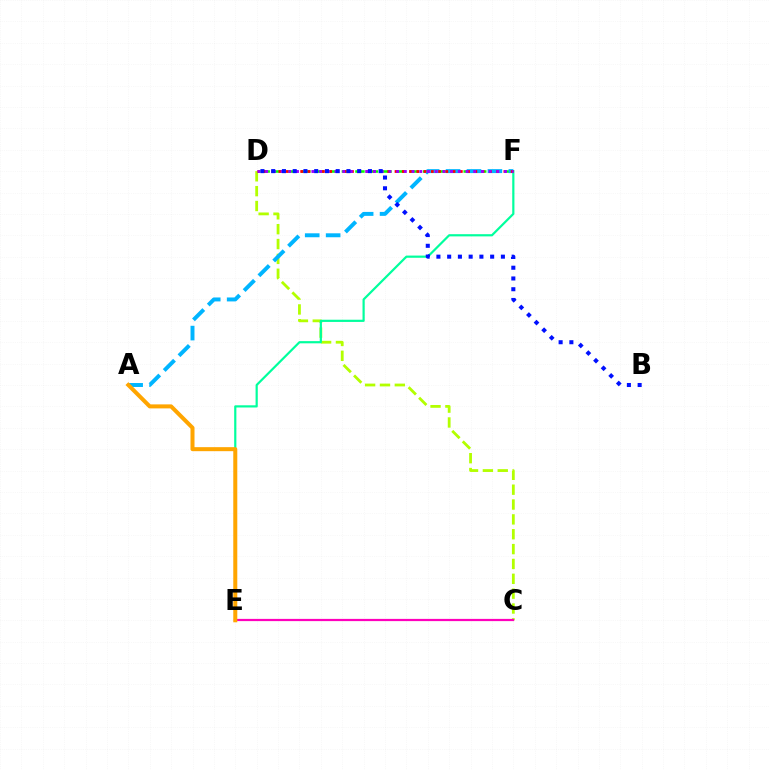{('D', 'F'): [{'color': '#08ff00', 'line_style': 'dashed', 'thickness': 1.84}, {'color': '#ff0000', 'line_style': 'dotted', 'thickness': 1.97}, {'color': '#9b00ff', 'line_style': 'dotted', 'thickness': 2.09}], ('C', 'D'): [{'color': '#b3ff00', 'line_style': 'dashed', 'thickness': 2.02}], ('E', 'F'): [{'color': '#00ff9d', 'line_style': 'solid', 'thickness': 1.58}], ('A', 'F'): [{'color': '#00b5ff', 'line_style': 'dashed', 'thickness': 2.84}], ('C', 'E'): [{'color': '#ff00bd', 'line_style': 'solid', 'thickness': 1.6}], ('A', 'E'): [{'color': '#ffa500', 'line_style': 'solid', 'thickness': 2.89}], ('B', 'D'): [{'color': '#0010ff', 'line_style': 'dotted', 'thickness': 2.92}]}